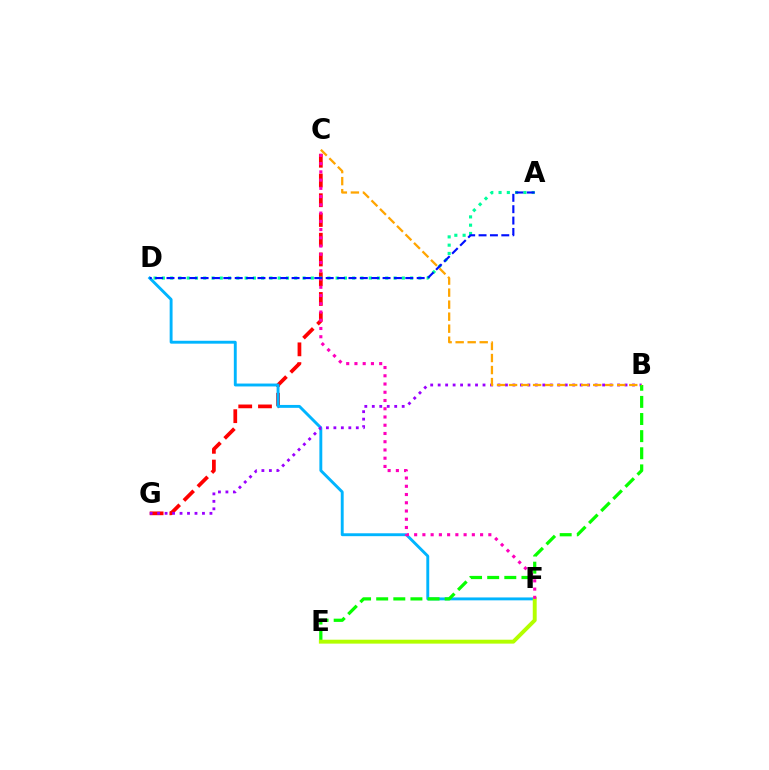{('C', 'G'): [{'color': '#ff0000', 'line_style': 'dashed', 'thickness': 2.68}], ('A', 'D'): [{'color': '#00ff9d', 'line_style': 'dotted', 'thickness': 2.25}, {'color': '#0010ff', 'line_style': 'dashed', 'thickness': 1.54}], ('D', 'F'): [{'color': '#00b5ff', 'line_style': 'solid', 'thickness': 2.09}], ('B', 'G'): [{'color': '#9b00ff', 'line_style': 'dotted', 'thickness': 2.03}], ('B', 'E'): [{'color': '#08ff00', 'line_style': 'dashed', 'thickness': 2.33}], ('E', 'F'): [{'color': '#b3ff00', 'line_style': 'solid', 'thickness': 2.82}], ('B', 'C'): [{'color': '#ffa500', 'line_style': 'dashed', 'thickness': 1.63}], ('C', 'F'): [{'color': '#ff00bd', 'line_style': 'dotted', 'thickness': 2.24}]}